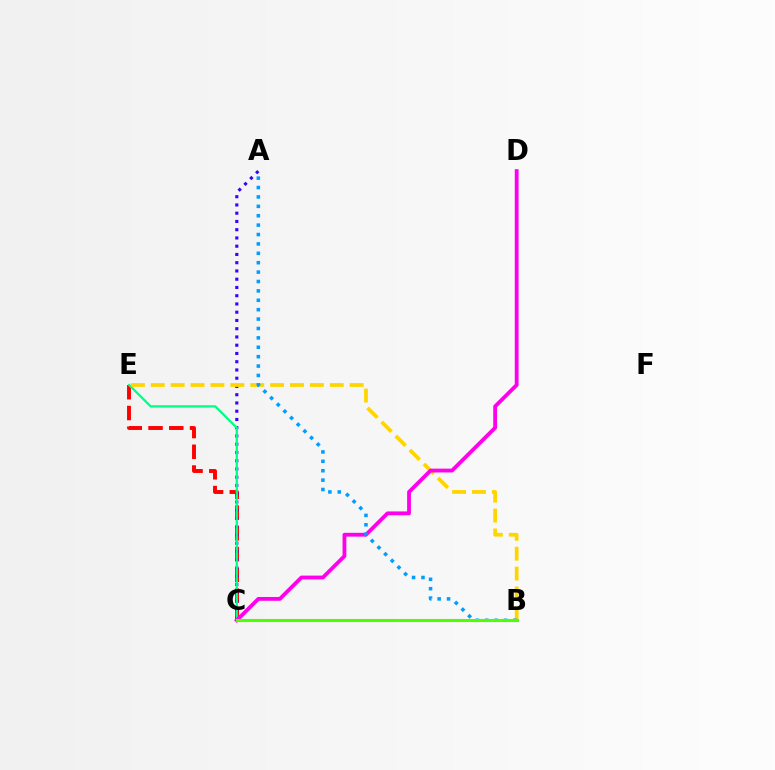{('C', 'E'): [{'color': '#ff0000', 'line_style': 'dashed', 'thickness': 2.82}, {'color': '#00ff86', 'line_style': 'solid', 'thickness': 1.63}], ('A', 'C'): [{'color': '#3700ff', 'line_style': 'dotted', 'thickness': 2.24}], ('B', 'E'): [{'color': '#ffd500', 'line_style': 'dashed', 'thickness': 2.7}], ('C', 'D'): [{'color': '#ff00ed', 'line_style': 'solid', 'thickness': 2.75}], ('A', 'B'): [{'color': '#009eff', 'line_style': 'dotted', 'thickness': 2.55}], ('B', 'C'): [{'color': '#4fff00', 'line_style': 'solid', 'thickness': 2.22}]}